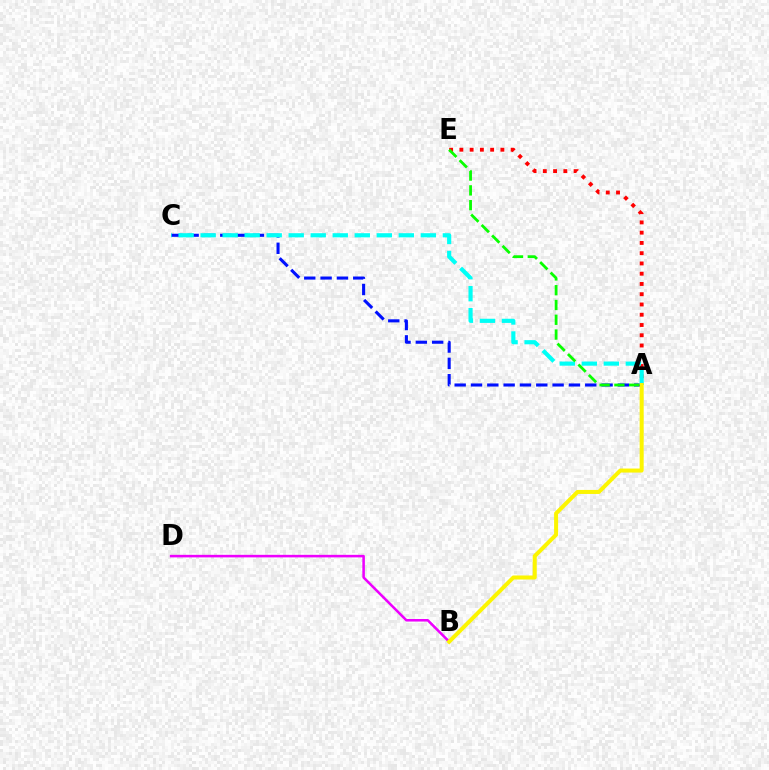{('A', 'C'): [{'color': '#0010ff', 'line_style': 'dashed', 'thickness': 2.22}, {'color': '#00fff6', 'line_style': 'dashed', 'thickness': 2.99}], ('A', 'E'): [{'color': '#ff0000', 'line_style': 'dotted', 'thickness': 2.79}, {'color': '#08ff00', 'line_style': 'dashed', 'thickness': 2.01}], ('B', 'D'): [{'color': '#ee00ff', 'line_style': 'solid', 'thickness': 1.83}], ('A', 'B'): [{'color': '#fcf500', 'line_style': 'solid', 'thickness': 2.9}]}